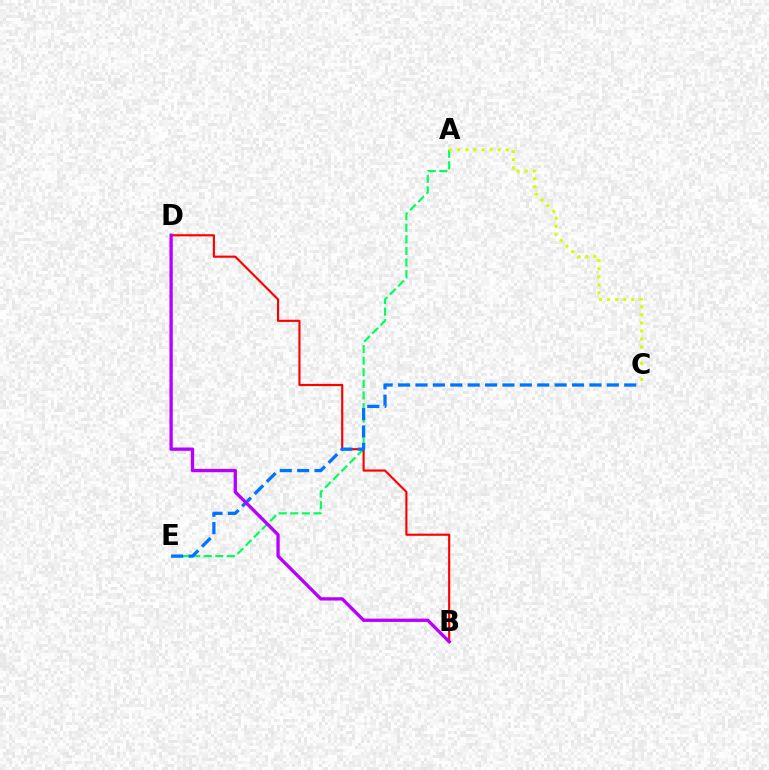{('A', 'E'): [{'color': '#00ff5c', 'line_style': 'dashed', 'thickness': 1.57}], ('A', 'C'): [{'color': '#d1ff00', 'line_style': 'dotted', 'thickness': 2.19}], ('B', 'D'): [{'color': '#ff0000', 'line_style': 'solid', 'thickness': 1.54}, {'color': '#b900ff', 'line_style': 'solid', 'thickness': 2.4}], ('C', 'E'): [{'color': '#0074ff', 'line_style': 'dashed', 'thickness': 2.36}]}